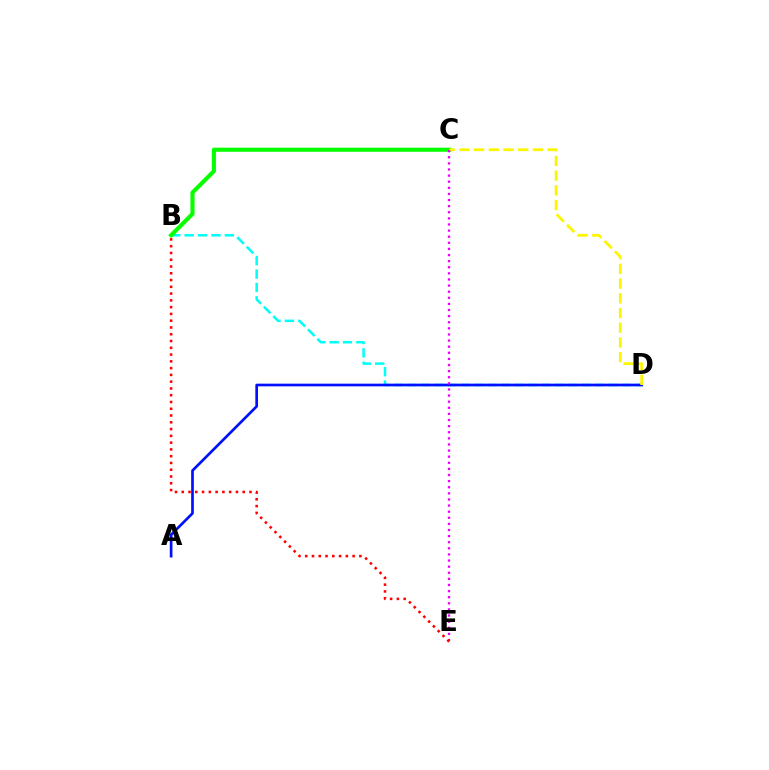{('B', 'D'): [{'color': '#00fff6', 'line_style': 'dashed', 'thickness': 1.82}], ('B', 'C'): [{'color': '#08ff00', 'line_style': 'solid', 'thickness': 2.97}], ('A', 'D'): [{'color': '#0010ff', 'line_style': 'solid', 'thickness': 1.93}], ('C', 'D'): [{'color': '#fcf500', 'line_style': 'dashed', 'thickness': 2.0}], ('C', 'E'): [{'color': '#ee00ff', 'line_style': 'dotted', 'thickness': 1.66}], ('B', 'E'): [{'color': '#ff0000', 'line_style': 'dotted', 'thickness': 1.84}]}